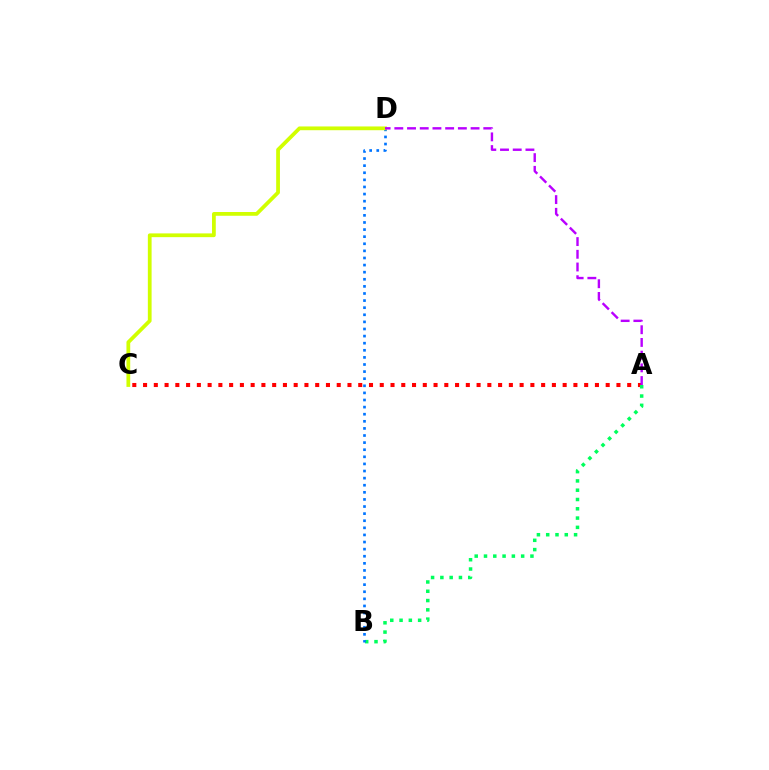{('A', 'C'): [{'color': '#ff0000', 'line_style': 'dotted', 'thickness': 2.92}], ('A', 'B'): [{'color': '#00ff5c', 'line_style': 'dotted', 'thickness': 2.52}], ('B', 'D'): [{'color': '#0074ff', 'line_style': 'dotted', 'thickness': 1.93}], ('C', 'D'): [{'color': '#d1ff00', 'line_style': 'solid', 'thickness': 2.71}], ('A', 'D'): [{'color': '#b900ff', 'line_style': 'dashed', 'thickness': 1.73}]}